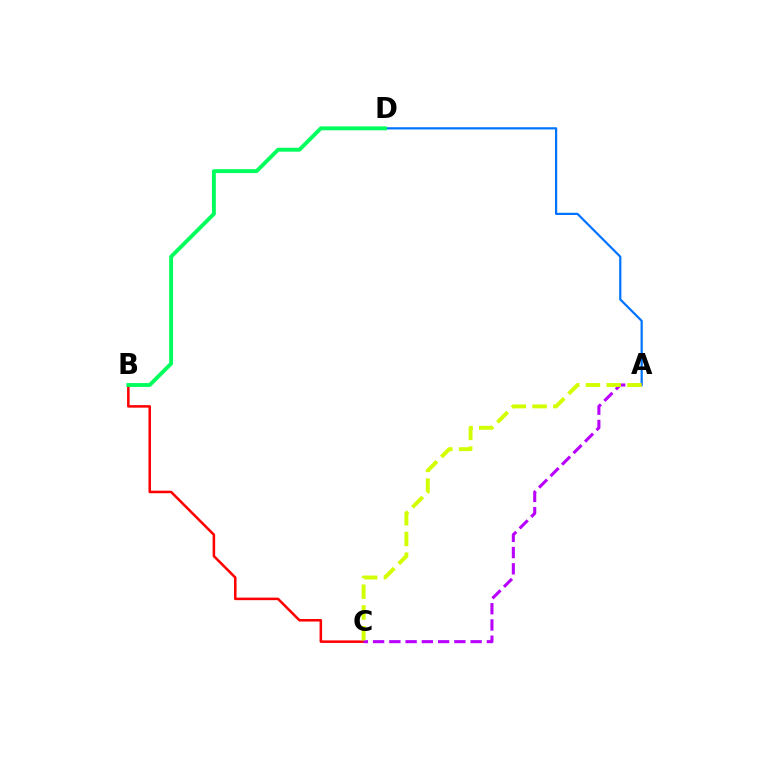{('B', 'C'): [{'color': '#ff0000', 'line_style': 'solid', 'thickness': 1.82}], ('A', 'D'): [{'color': '#0074ff', 'line_style': 'solid', 'thickness': 1.6}], ('B', 'D'): [{'color': '#00ff5c', 'line_style': 'solid', 'thickness': 2.79}], ('A', 'C'): [{'color': '#b900ff', 'line_style': 'dashed', 'thickness': 2.21}, {'color': '#d1ff00', 'line_style': 'dashed', 'thickness': 2.82}]}